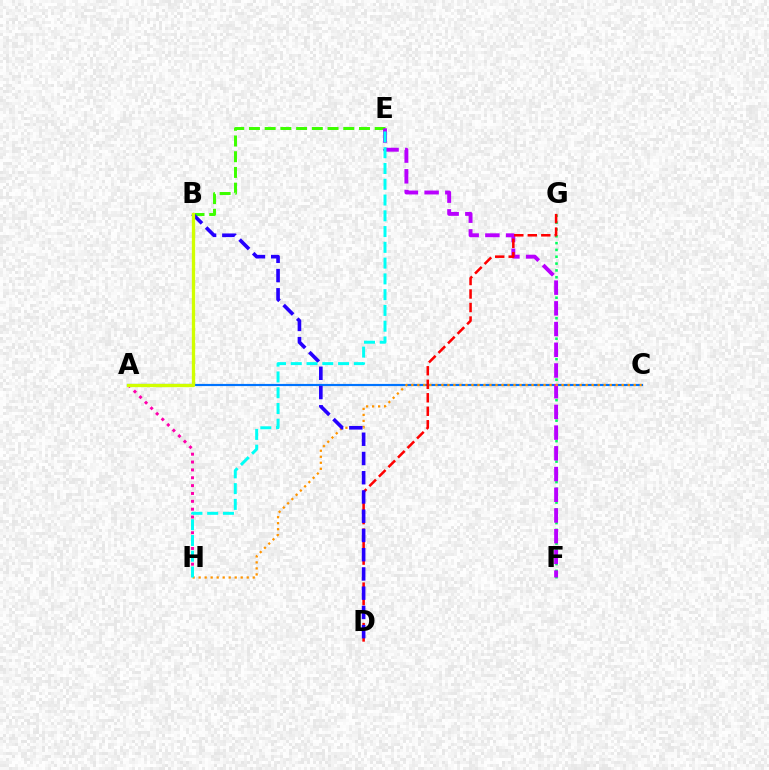{('A', 'C'): [{'color': '#0074ff', 'line_style': 'solid', 'thickness': 1.57}], ('A', 'H'): [{'color': '#ff00ac', 'line_style': 'dotted', 'thickness': 2.13}], ('F', 'G'): [{'color': '#00ff5c', 'line_style': 'dotted', 'thickness': 1.86}], ('B', 'E'): [{'color': '#3dff00', 'line_style': 'dashed', 'thickness': 2.14}], ('E', 'F'): [{'color': '#b900ff', 'line_style': 'dashed', 'thickness': 2.81}], ('C', 'H'): [{'color': '#ff9400', 'line_style': 'dotted', 'thickness': 1.63}], ('D', 'G'): [{'color': '#ff0000', 'line_style': 'dashed', 'thickness': 1.83}], ('B', 'D'): [{'color': '#2500ff', 'line_style': 'dashed', 'thickness': 2.61}], ('E', 'H'): [{'color': '#00fff6', 'line_style': 'dashed', 'thickness': 2.14}], ('A', 'B'): [{'color': '#d1ff00', 'line_style': 'solid', 'thickness': 2.38}]}